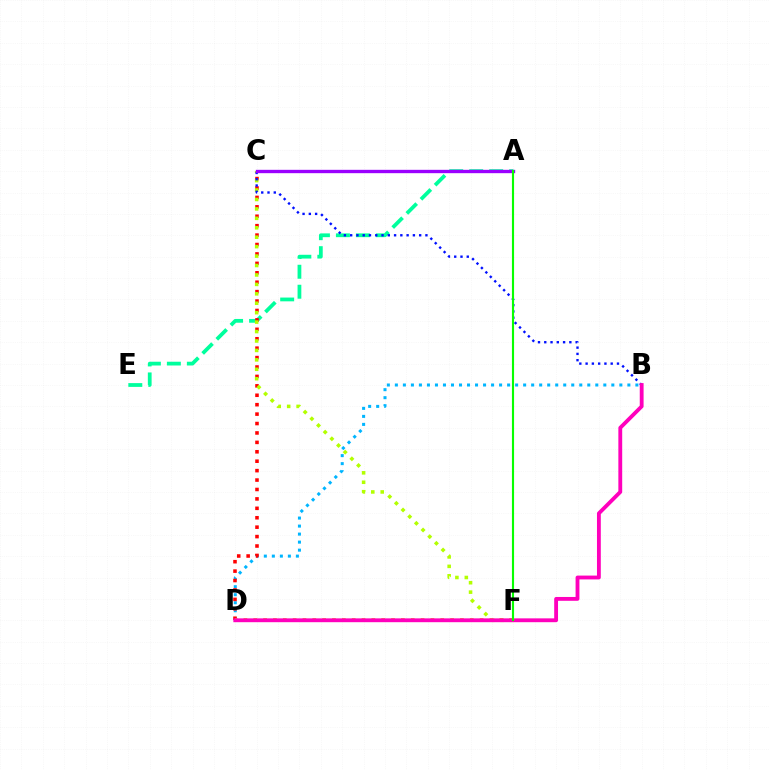{('A', 'E'): [{'color': '#00ff9d', 'line_style': 'dashed', 'thickness': 2.71}], ('B', 'D'): [{'color': '#00b5ff', 'line_style': 'dotted', 'thickness': 2.18}, {'color': '#ff00bd', 'line_style': 'solid', 'thickness': 2.76}], ('C', 'D'): [{'color': '#ff0000', 'line_style': 'dotted', 'thickness': 2.56}], ('C', 'F'): [{'color': '#b3ff00', 'line_style': 'dotted', 'thickness': 2.56}], ('B', 'C'): [{'color': '#0010ff', 'line_style': 'dotted', 'thickness': 1.7}], ('D', 'F'): [{'color': '#ffa500', 'line_style': 'dotted', 'thickness': 2.67}], ('A', 'C'): [{'color': '#9b00ff', 'line_style': 'solid', 'thickness': 2.41}], ('A', 'F'): [{'color': '#08ff00', 'line_style': 'solid', 'thickness': 1.53}]}